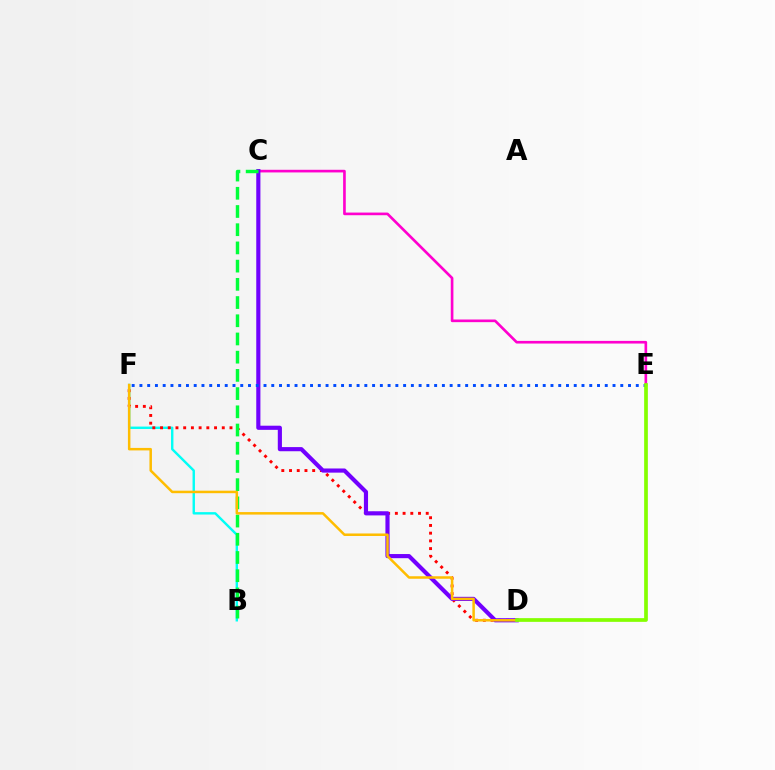{('C', 'E'): [{'color': '#ff00cf', 'line_style': 'solid', 'thickness': 1.91}], ('B', 'F'): [{'color': '#00fff6', 'line_style': 'solid', 'thickness': 1.73}], ('D', 'F'): [{'color': '#ff0000', 'line_style': 'dotted', 'thickness': 2.1}, {'color': '#ffbd00', 'line_style': 'solid', 'thickness': 1.8}], ('C', 'D'): [{'color': '#7200ff', 'line_style': 'solid', 'thickness': 2.99}], ('B', 'C'): [{'color': '#00ff39', 'line_style': 'dashed', 'thickness': 2.47}], ('E', 'F'): [{'color': '#004bff', 'line_style': 'dotted', 'thickness': 2.11}], ('D', 'E'): [{'color': '#84ff00', 'line_style': 'solid', 'thickness': 2.67}]}